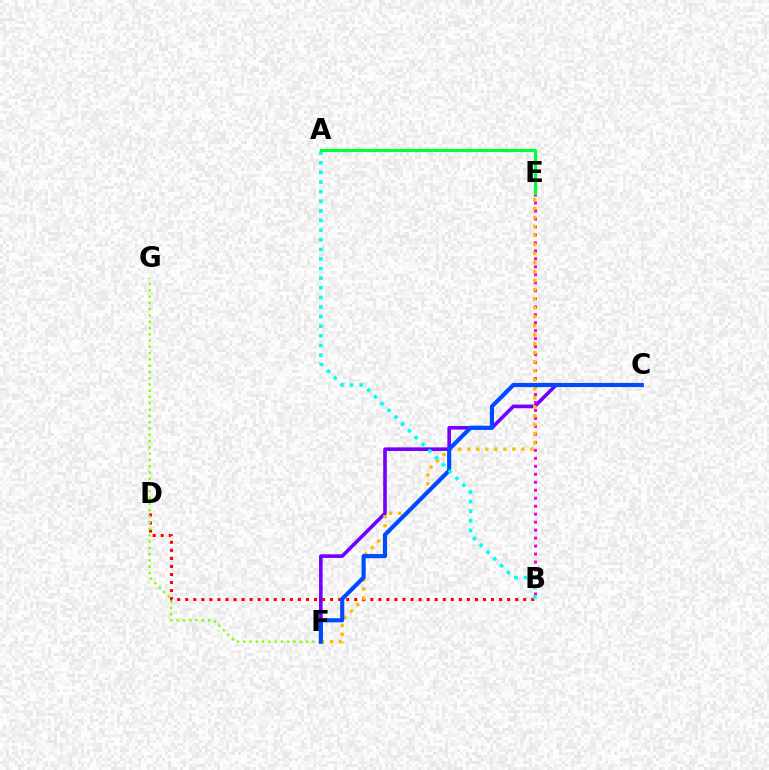{('C', 'F'): [{'color': '#7200ff', 'line_style': 'solid', 'thickness': 2.6}, {'color': '#004bff', 'line_style': 'solid', 'thickness': 2.98}], ('B', 'D'): [{'color': '#ff0000', 'line_style': 'dotted', 'thickness': 2.19}], ('B', 'E'): [{'color': '#ff00cf', 'line_style': 'dotted', 'thickness': 2.17}], ('F', 'G'): [{'color': '#84ff00', 'line_style': 'dotted', 'thickness': 1.71}], ('E', 'F'): [{'color': '#ffbd00', 'line_style': 'dotted', 'thickness': 2.45}], ('A', 'B'): [{'color': '#00fff6', 'line_style': 'dotted', 'thickness': 2.61}], ('A', 'E'): [{'color': '#00ff39', 'line_style': 'solid', 'thickness': 2.29}]}